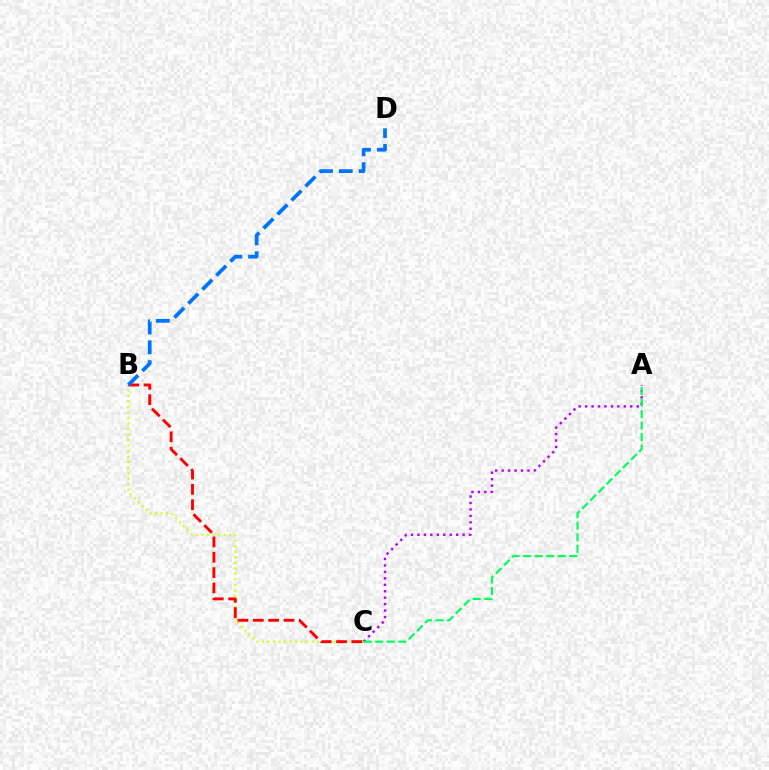{('B', 'C'): [{'color': '#d1ff00', 'line_style': 'dotted', 'thickness': 1.5}, {'color': '#ff0000', 'line_style': 'dashed', 'thickness': 2.08}], ('A', 'C'): [{'color': '#b900ff', 'line_style': 'dotted', 'thickness': 1.75}, {'color': '#00ff5c', 'line_style': 'dashed', 'thickness': 1.57}], ('B', 'D'): [{'color': '#0074ff', 'line_style': 'dashed', 'thickness': 2.69}]}